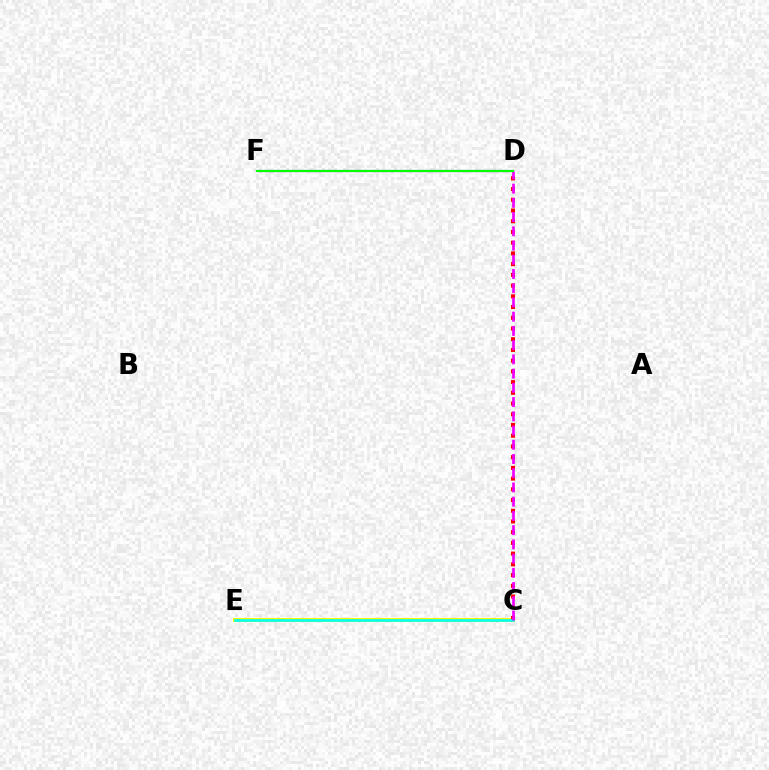{('C', 'E'): [{'color': '#fcf500', 'line_style': 'solid', 'thickness': 2.89}, {'color': '#00fff6', 'line_style': 'solid', 'thickness': 1.9}], ('C', 'D'): [{'color': '#ff0000', 'line_style': 'dotted', 'thickness': 2.91}, {'color': '#ee00ff', 'line_style': 'dashed', 'thickness': 1.93}], ('D', 'F'): [{'color': '#0010ff', 'line_style': 'solid', 'thickness': 1.54}, {'color': '#08ff00', 'line_style': 'solid', 'thickness': 1.53}]}